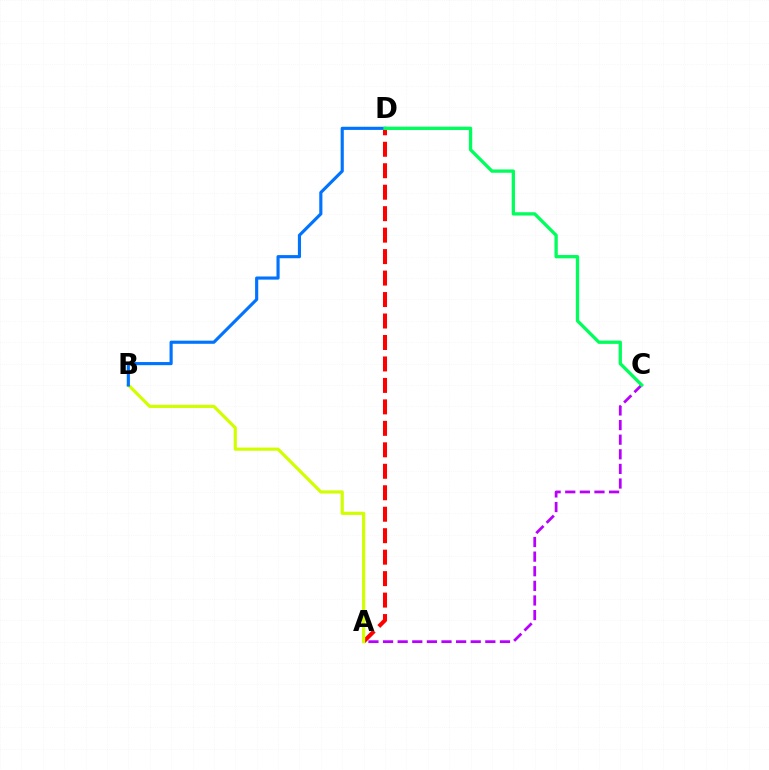{('A', 'C'): [{'color': '#b900ff', 'line_style': 'dashed', 'thickness': 1.99}], ('A', 'D'): [{'color': '#ff0000', 'line_style': 'dashed', 'thickness': 2.92}], ('A', 'B'): [{'color': '#d1ff00', 'line_style': 'solid', 'thickness': 2.28}], ('B', 'D'): [{'color': '#0074ff', 'line_style': 'solid', 'thickness': 2.26}], ('C', 'D'): [{'color': '#00ff5c', 'line_style': 'solid', 'thickness': 2.38}]}